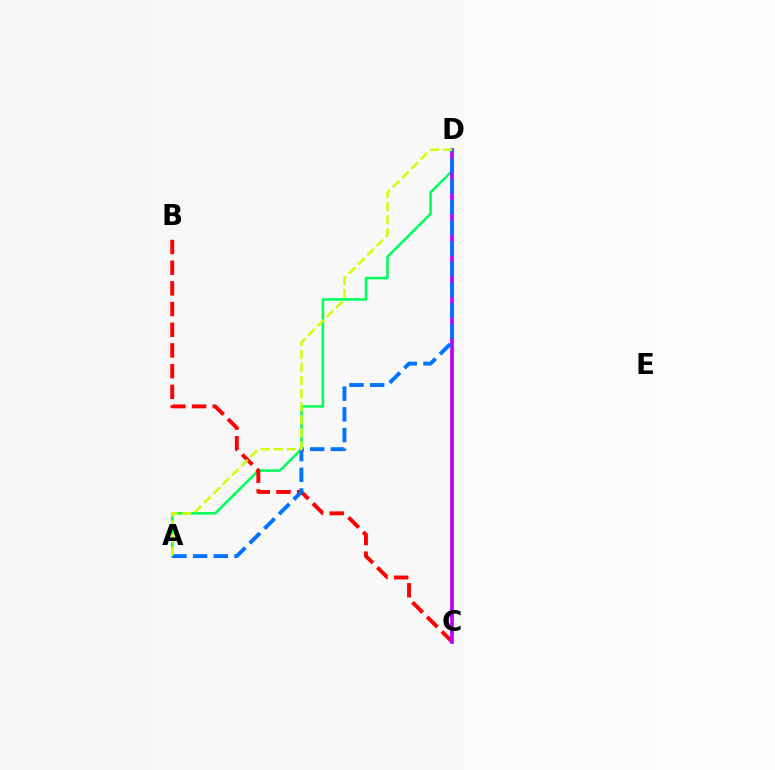{('A', 'D'): [{'color': '#00ff5c', 'line_style': 'solid', 'thickness': 1.84}, {'color': '#0074ff', 'line_style': 'dashed', 'thickness': 2.81}, {'color': '#d1ff00', 'line_style': 'dashed', 'thickness': 1.78}], ('B', 'C'): [{'color': '#ff0000', 'line_style': 'dashed', 'thickness': 2.81}], ('C', 'D'): [{'color': '#b900ff', 'line_style': 'solid', 'thickness': 2.66}]}